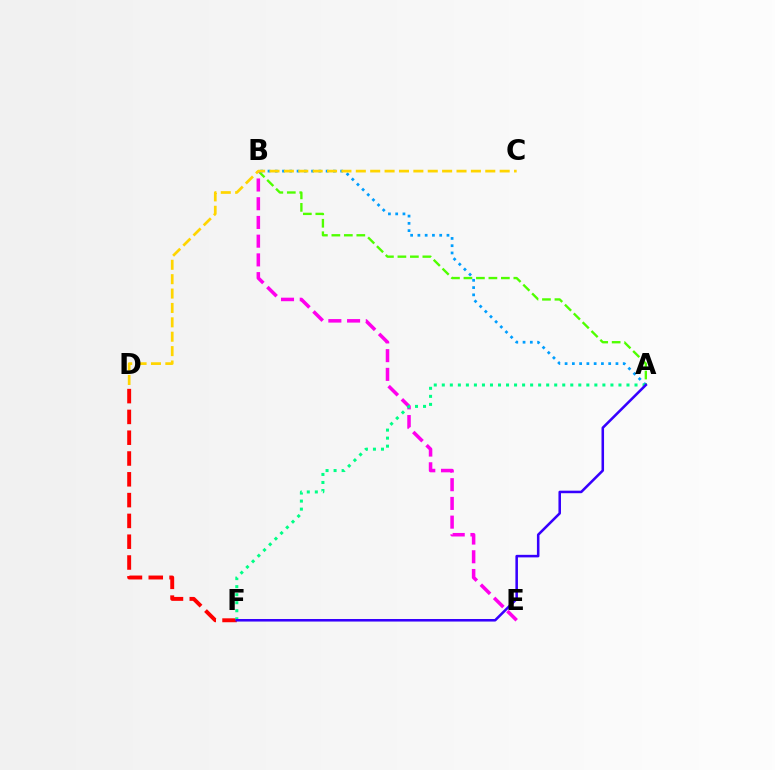{('A', 'B'): [{'color': '#4fff00', 'line_style': 'dashed', 'thickness': 1.69}, {'color': '#009eff', 'line_style': 'dotted', 'thickness': 1.97}], ('B', 'E'): [{'color': '#ff00ed', 'line_style': 'dashed', 'thickness': 2.54}], ('D', 'F'): [{'color': '#ff0000', 'line_style': 'dashed', 'thickness': 2.83}], ('C', 'D'): [{'color': '#ffd500', 'line_style': 'dashed', 'thickness': 1.95}], ('A', 'F'): [{'color': '#00ff86', 'line_style': 'dotted', 'thickness': 2.18}, {'color': '#3700ff', 'line_style': 'solid', 'thickness': 1.83}]}